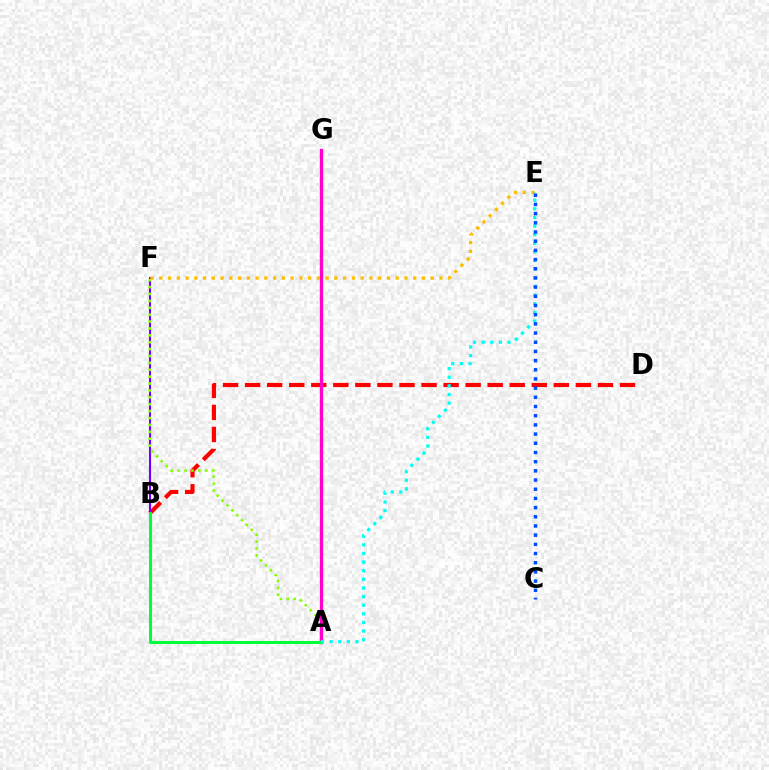{('B', 'D'): [{'color': '#ff0000', 'line_style': 'dashed', 'thickness': 3.0}], ('B', 'F'): [{'color': '#7200ff', 'line_style': 'solid', 'thickness': 1.52}], ('A', 'F'): [{'color': '#84ff00', 'line_style': 'dotted', 'thickness': 1.87}], ('A', 'G'): [{'color': '#ff00cf', 'line_style': 'solid', 'thickness': 2.38}], ('E', 'F'): [{'color': '#ffbd00', 'line_style': 'dotted', 'thickness': 2.38}], ('A', 'B'): [{'color': '#00ff39', 'line_style': 'solid', 'thickness': 2.18}], ('A', 'E'): [{'color': '#00fff6', 'line_style': 'dotted', 'thickness': 2.34}], ('C', 'E'): [{'color': '#004bff', 'line_style': 'dotted', 'thickness': 2.5}]}